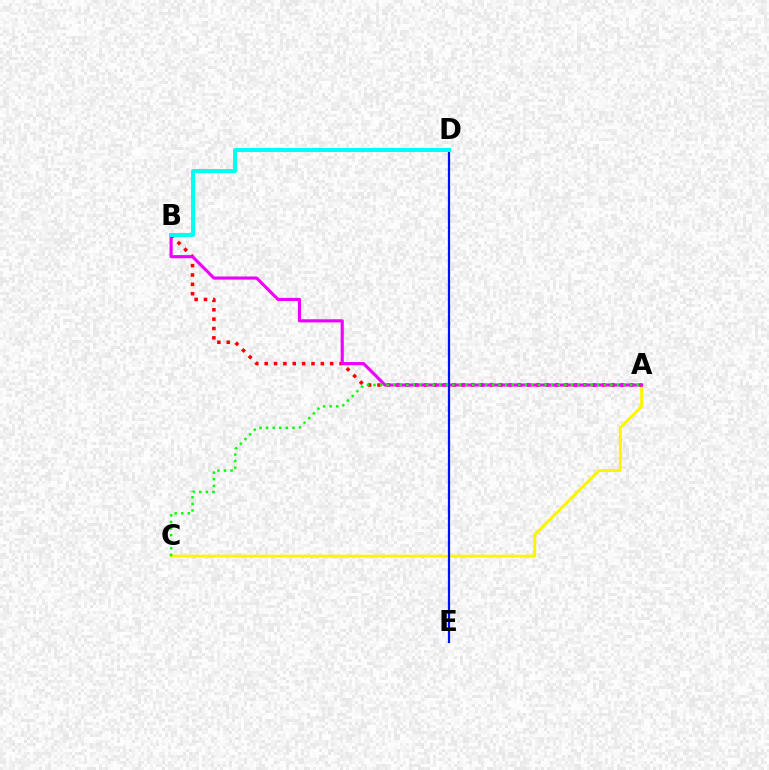{('A', 'C'): [{'color': '#fcf500', 'line_style': 'solid', 'thickness': 2.13}, {'color': '#08ff00', 'line_style': 'dotted', 'thickness': 1.79}], ('A', 'B'): [{'color': '#ff0000', 'line_style': 'dotted', 'thickness': 2.54}, {'color': '#ee00ff', 'line_style': 'solid', 'thickness': 2.25}], ('D', 'E'): [{'color': '#0010ff', 'line_style': 'solid', 'thickness': 1.61}], ('B', 'D'): [{'color': '#00fff6', 'line_style': 'solid', 'thickness': 2.86}]}